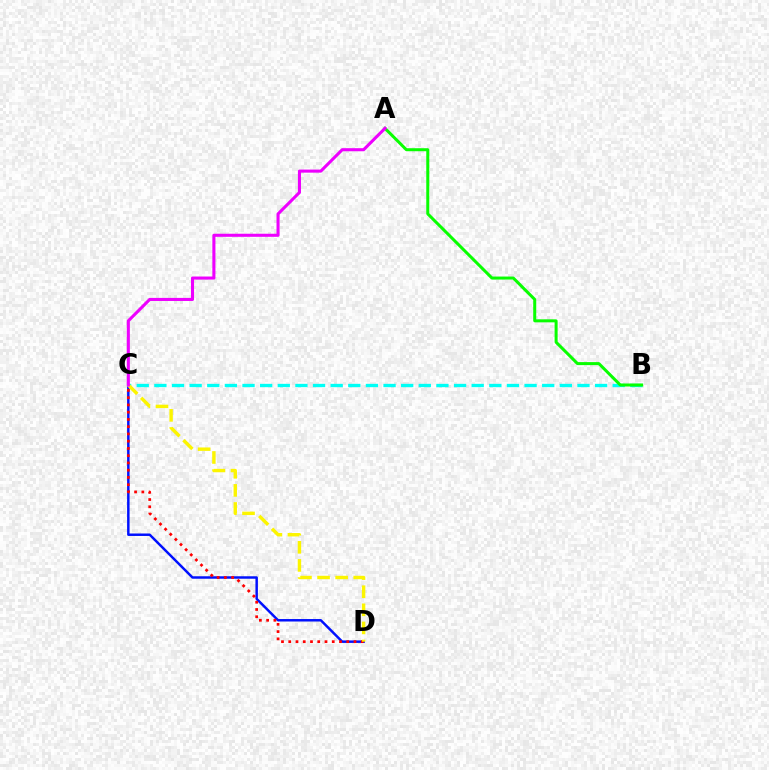{('C', 'D'): [{'color': '#0010ff', 'line_style': 'solid', 'thickness': 1.78}, {'color': '#ff0000', 'line_style': 'dotted', 'thickness': 1.97}, {'color': '#fcf500', 'line_style': 'dashed', 'thickness': 2.46}], ('B', 'C'): [{'color': '#00fff6', 'line_style': 'dashed', 'thickness': 2.39}], ('A', 'B'): [{'color': '#08ff00', 'line_style': 'solid', 'thickness': 2.17}], ('A', 'C'): [{'color': '#ee00ff', 'line_style': 'solid', 'thickness': 2.21}]}